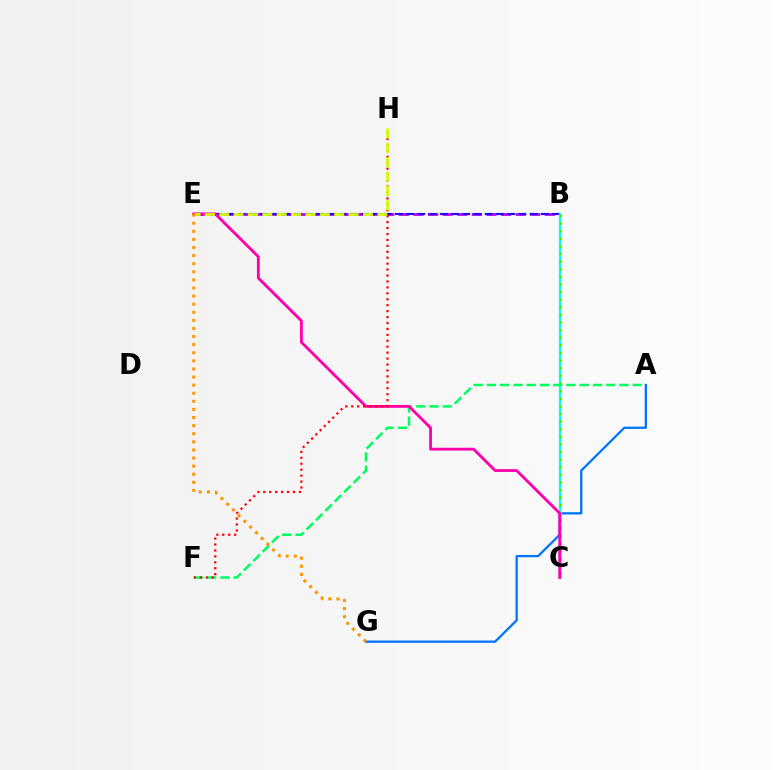{('A', 'G'): [{'color': '#0074ff', 'line_style': 'solid', 'thickness': 1.64}], ('B', 'E'): [{'color': '#b900ff', 'line_style': 'dashed', 'thickness': 1.98}, {'color': '#2500ff', 'line_style': 'dashed', 'thickness': 1.53}], ('B', 'C'): [{'color': '#00fff6', 'line_style': 'solid', 'thickness': 1.63}, {'color': '#3dff00', 'line_style': 'dotted', 'thickness': 2.07}], ('A', 'F'): [{'color': '#00ff5c', 'line_style': 'dashed', 'thickness': 1.8}], ('C', 'E'): [{'color': '#ff00ac', 'line_style': 'solid', 'thickness': 2.04}], ('F', 'H'): [{'color': '#ff0000', 'line_style': 'dotted', 'thickness': 1.61}], ('E', 'H'): [{'color': '#d1ff00', 'line_style': 'dashed', 'thickness': 1.95}], ('E', 'G'): [{'color': '#ff9400', 'line_style': 'dotted', 'thickness': 2.2}]}